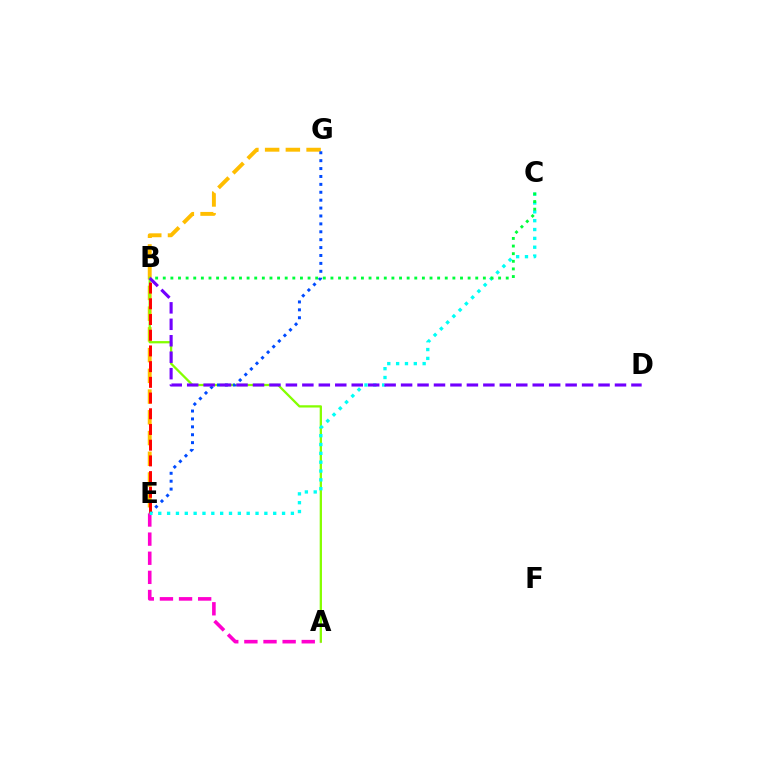{('E', 'G'): [{'color': '#ffbd00', 'line_style': 'dashed', 'thickness': 2.82}, {'color': '#004bff', 'line_style': 'dotted', 'thickness': 2.15}], ('A', 'B'): [{'color': '#84ff00', 'line_style': 'solid', 'thickness': 1.64}], ('A', 'E'): [{'color': '#ff00cf', 'line_style': 'dashed', 'thickness': 2.6}], ('B', 'E'): [{'color': '#ff0000', 'line_style': 'dashed', 'thickness': 2.13}], ('C', 'E'): [{'color': '#00fff6', 'line_style': 'dotted', 'thickness': 2.4}], ('B', 'C'): [{'color': '#00ff39', 'line_style': 'dotted', 'thickness': 2.07}], ('B', 'D'): [{'color': '#7200ff', 'line_style': 'dashed', 'thickness': 2.24}]}